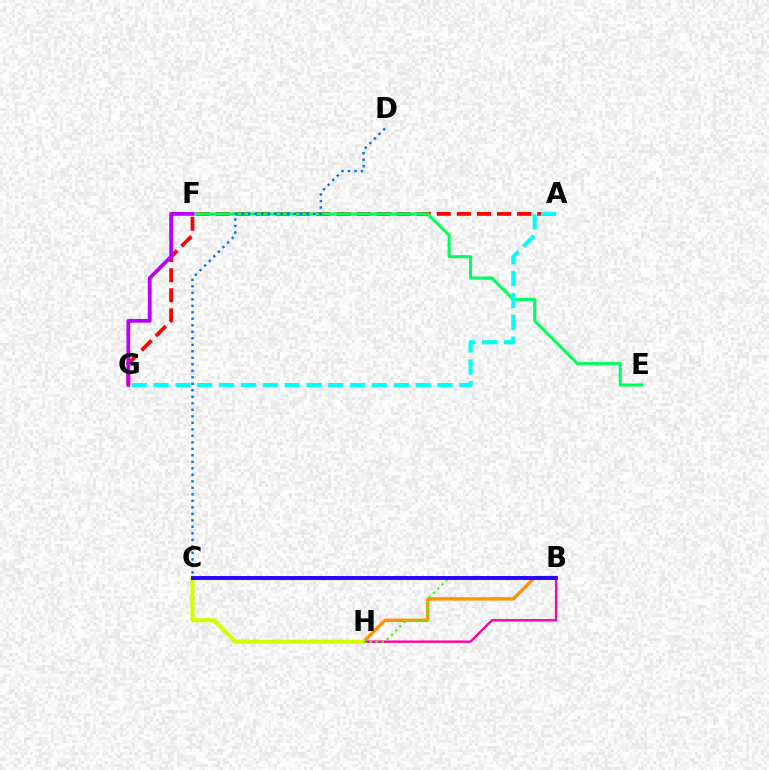{('A', 'G'): [{'color': '#ff0000', 'line_style': 'dashed', 'thickness': 2.73}, {'color': '#00fff6', 'line_style': 'dashed', 'thickness': 2.97}], ('E', 'F'): [{'color': '#00ff5c', 'line_style': 'solid', 'thickness': 2.2}], ('C', 'D'): [{'color': '#0074ff', 'line_style': 'dotted', 'thickness': 1.77}], ('B', 'H'): [{'color': '#ff9400', 'line_style': 'solid', 'thickness': 2.42}, {'color': '#ff00ac', 'line_style': 'solid', 'thickness': 1.74}, {'color': '#3dff00', 'line_style': 'dotted', 'thickness': 1.63}], ('C', 'H'): [{'color': '#d1ff00', 'line_style': 'solid', 'thickness': 2.93}], ('F', 'G'): [{'color': '#b900ff', 'line_style': 'solid', 'thickness': 2.72}], ('B', 'C'): [{'color': '#2500ff', 'line_style': 'solid', 'thickness': 2.79}]}